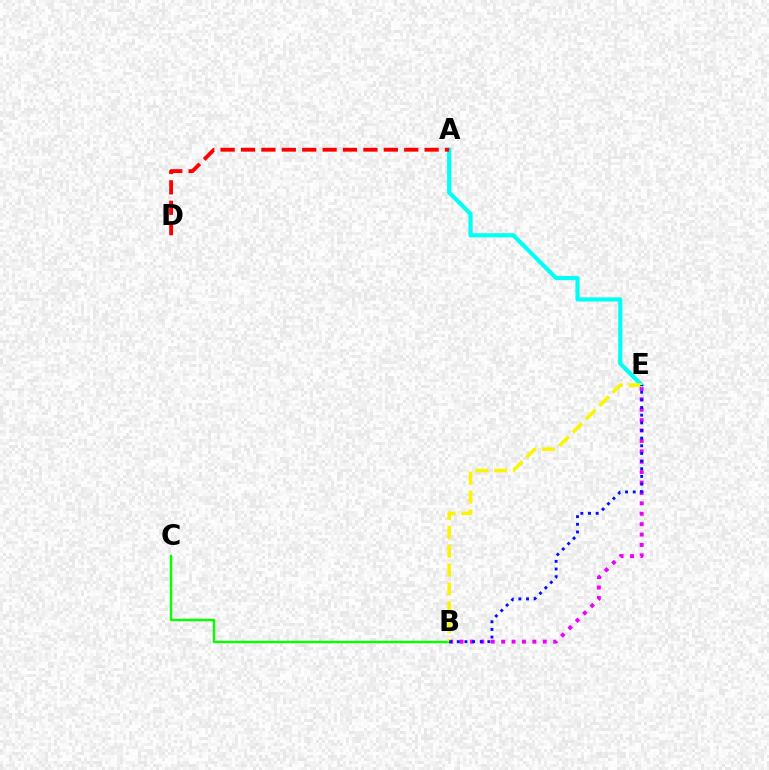{('B', 'E'): [{'color': '#ee00ff', 'line_style': 'dotted', 'thickness': 2.83}, {'color': '#fcf500', 'line_style': 'dashed', 'thickness': 2.56}, {'color': '#0010ff', 'line_style': 'dotted', 'thickness': 2.08}], ('B', 'C'): [{'color': '#08ff00', 'line_style': 'solid', 'thickness': 1.75}], ('A', 'E'): [{'color': '#00fff6', 'line_style': 'solid', 'thickness': 2.99}], ('A', 'D'): [{'color': '#ff0000', 'line_style': 'dashed', 'thickness': 2.77}]}